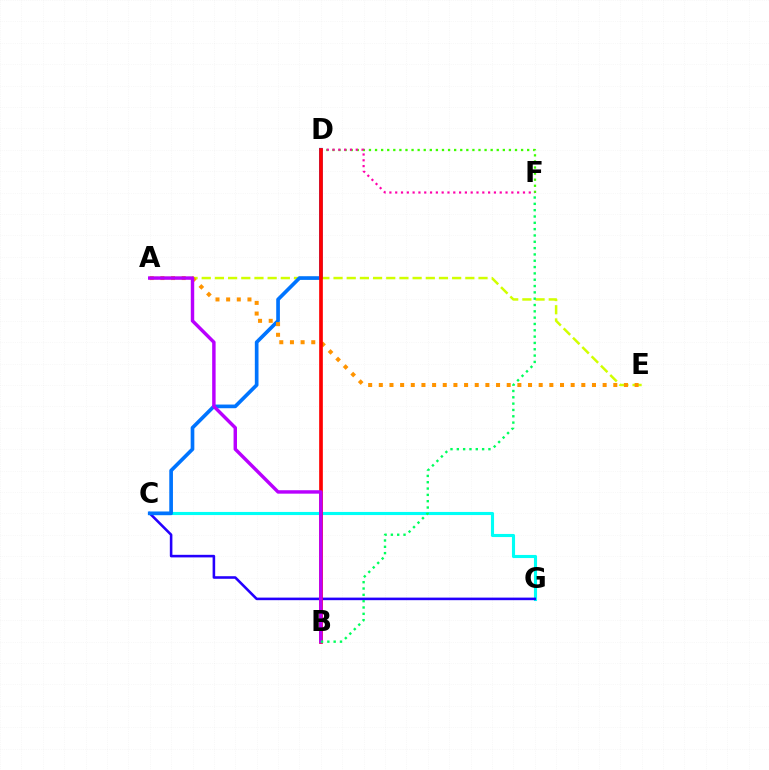{('D', 'F'): [{'color': '#3dff00', 'line_style': 'dotted', 'thickness': 1.65}, {'color': '#ff00ac', 'line_style': 'dotted', 'thickness': 1.58}], ('C', 'G'): [{'color': '#00fff6', 'line_style': 'solid', 'thickness': 2.24}, {'color': '#2500ff', 'line_style': 'solid', 'thickness': 1.86}], ('A', 'E'): [{'color': '#d1ff00', 'line_style': 'dashed', 'thickness': 1.79}, {'color': '#ff9400', 'line_style': 'dotted', 'thickness': 2.9}], ('C', 'D'): [{'color': '#0074ff', 'line_style': 'solid', 'thickness': 2.65}], ('B', 'D'): [{'color': '#ff0000', 'line_style': 'solid', 'thickness': 2.65}], ('A', 'B'): [{'color': '#b900ff', 'line_style': 'solid', 'thickness': 2.48}], ('B', 'F'): [{'color': '#00ff5c', 'line_style': 'dotted', 'thickness': 1.72}]}